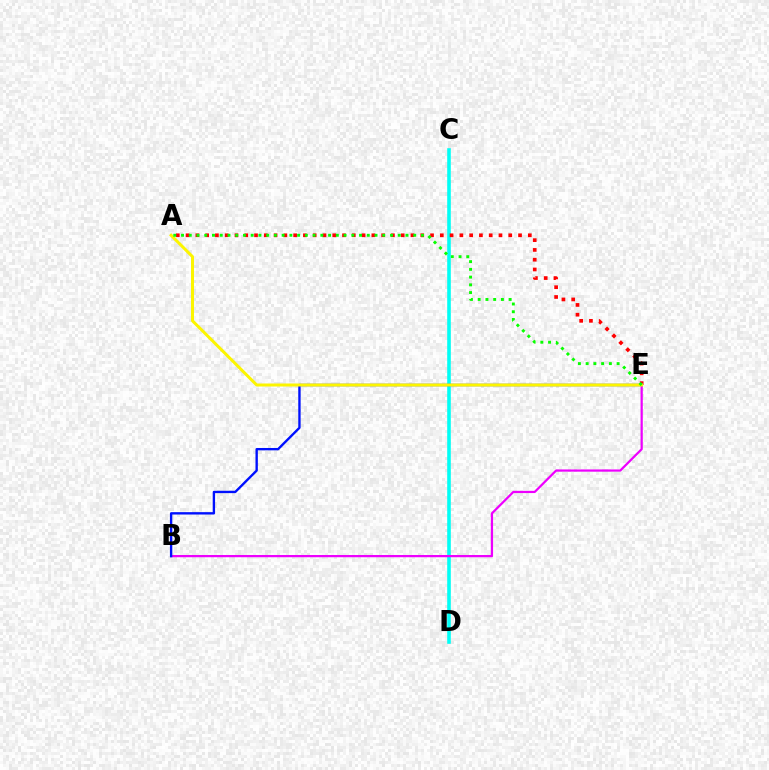{('C', 'D'): [{'color': '#00fff6', 'line_style': 'solid', 'thickness': 2.59}], ('A', 'E'): [{'color': '#ff0000', 'line_style': 'dotted', 'thickness': 2.66}, {'color': '#fcf500', 'line_style': 'solid', 'thickness': 2.17}, {'color': '#08ff00', 'line_style': 'dotted', 'thickness': 2.1}], ('B', 'E'): [{'color': '#ee00ff', 'line_style': 'solid', 'thickness': 1.61}, {'color': '#0010ff', 'line_style': 'solid', 'thickness': 1.71}]}